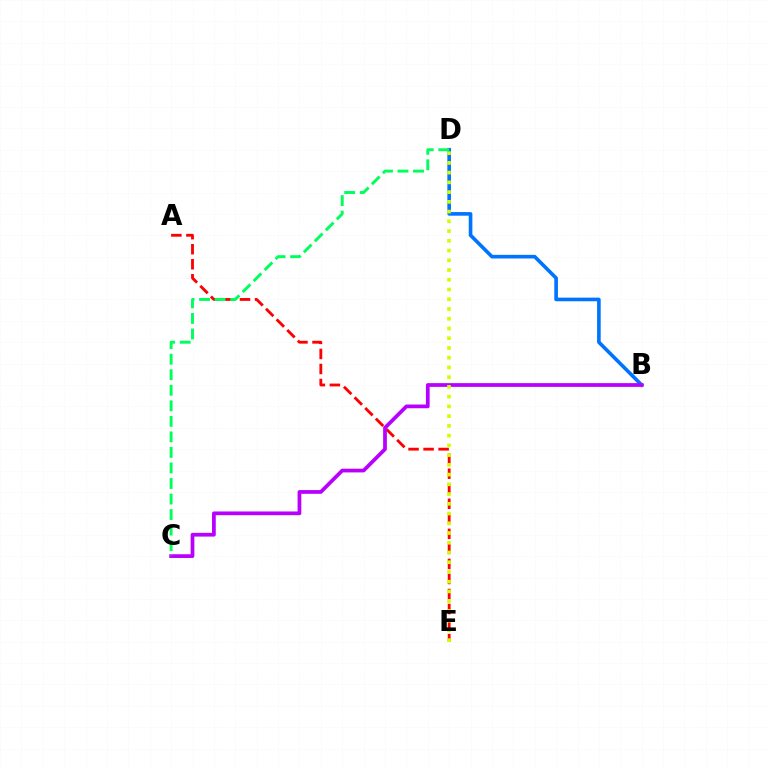{('B', 'D'): [{'color': '#0074ff', 'line_style': 'solid', 'thickness': 2.61}], ('A', 'E'): [{'color': '#ff0000', 'line_style': 'dashed', 'thickness': 2.04}], ('B', 'C'): [{'color': '#b900ff', 'line_style': 'solid', 'thickness': 2.69}], ('D', 'E'): [{'color': '#d1ff00', 'line_style': 'dotted', 'thickness': 2.65}], ('C', 'D'): [{'color': '#00ff5c', 'line_style': 'dashed', 'thickness': 2.11}]}